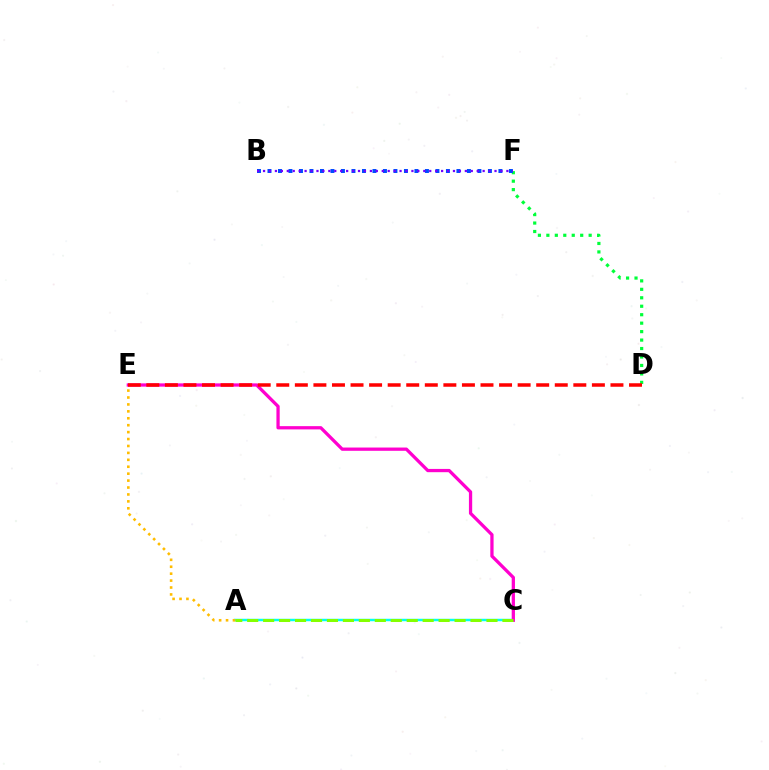{('A', 'C'): [{'color': '#00fff6', 'line_style': 'solid', 'thickness': 1.77}, {'color': '#84ff00', 'line_style': 'dashed', 'thickness': 2.17}], ('C', 'E'): [{'color': '#ff00cf', 'line_style': 'solid', 'thickness': 2.35}], ('D', 'F'): [{'color': '#00ff39', 'line_style': 'dotted', 'thickness': 2.3}], ('B', 'F'): [{'color': '#004bff', 'line_style': 'dotted', 'thickness': 2.85}, {'color': '#7200ff', 'line_style': 'dotted', 'thickness': 1.61}], ('D', 'E'): [{'color': '#ff0000', 'line_style': 'dashed', 'thickness': 2.52}], ('A', 'E'): [{'color': '#ffbd00', 'line_style': 'dotted', 'thickness': 1.88}]}